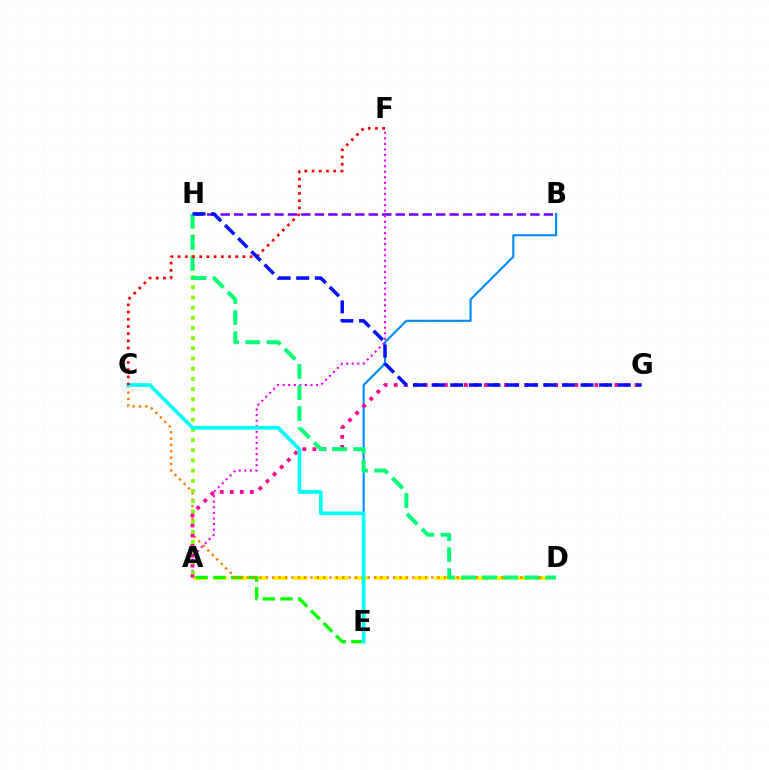{('A', 'D'): [{'color': '#fcf500', 'line_style': 'dashed', 'thickness': 2.74}], ('B', 'E'): [{'color': '#008cff', 'line_style': 'solid', 'thickness': 1.53}], ('A', 'E'): [{'color': '#08ff00', 'line_style': 'dashed', 'thickness': 2.41}], ('C', 'D'): [{'color': '#ff7c00', 'line_style': 'dotted', 'thickness': 1.73}], ('A', 'G'): [{'color': '#ff0094', 'line_style': 'dotted', 'thickness': 2.73}], ('B', 'H'): [{'color': '#7200ff', 'line_style': 'dashed', 'thickness': 1.83}], ('A', 'F'): [{'color': '#ee00ff', 'line_style': 'dotted', 'thickness': 1.51}], ('A', 'H'): [{'color': '#84ff00', 'line_style': 'dotted', 'thickness': 2.77}], ('D', 'H'): [{'color': '#00ff74', 'line_style': 'dashed', 'thickness': 2.87}], ('C', 'E'): [{'color': '#00fff6', 'line_style': 'solid', 'thickness': 2.66}], ('C', 'F'): [{'color': '#ff0000', 'line_style': 'dotted', 'thickness': 1.96}], ('G', 'H'): [{'color': '#0010ff', 'line_style': 'dashed', 'thickness': 2.53}]}